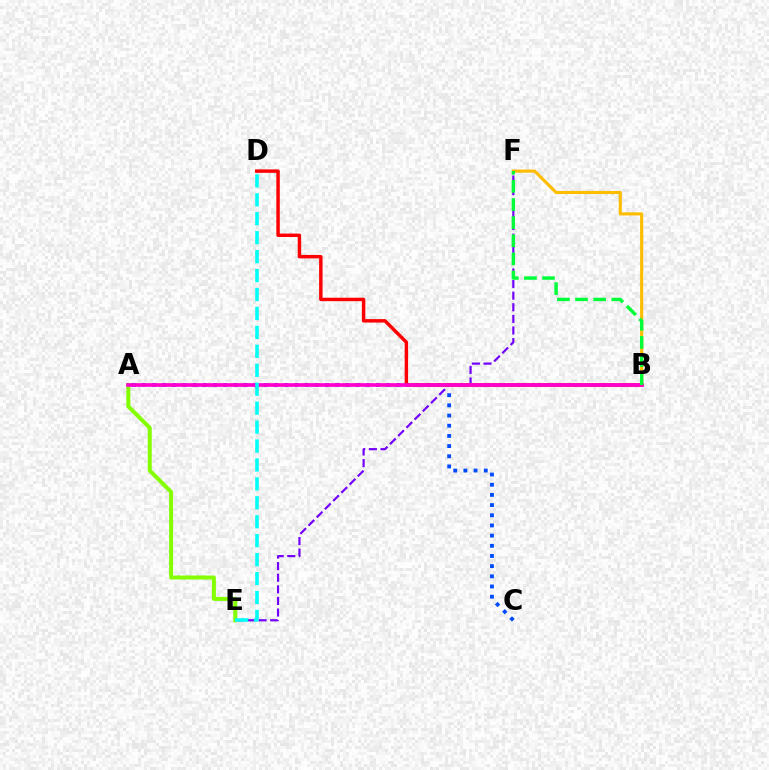{('A', 'C'): [{'color': '#004bff', 'line_style': 'dotted', 'thickness': 2.77}], ('E', 'F'): [{'color': '#7200ff', 'line_style': 'dashed', 'thickness': 1.58}], ('B', 'F'): [{'color': '#ffbd00', 'line_style': 'solid', 'thickness': 2.25}, {'color': '#00ff39', 'line_style': 'dashed', 'thickness': 2.46}], ('B', 'D'): [{'color': '#ff0000', 'line_style': 'solid', 'thickness': 2.48}], ('A', 'E'): [{'color': '#84ff00', 'line_style': 'solid', 'thickness': 2.87}], ('A', 'B'): [{'color': '#ff00cf', 'line_style': 'solid', 'thickness': 2.64}], ('D', 'E'): [{'color': '#00fff6', 'line_style': 'dashed', 'thickness': 2.57}]}